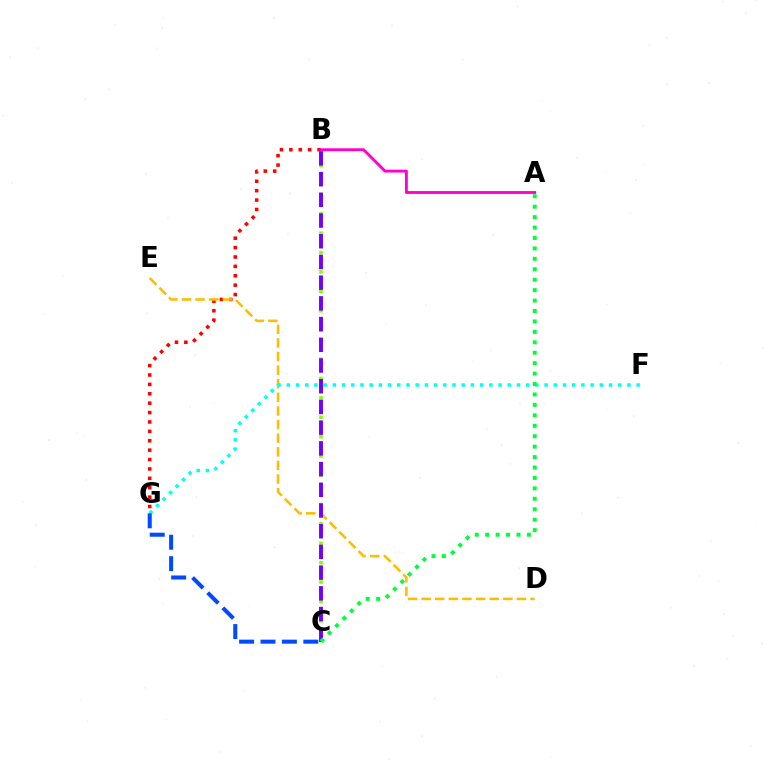{('B', 'G'): [{'color': '#ff0000', 'line_style': 'dotted', 'thickness': 2.55}], ('D', 'E'): [{'color': '#ffbd00', 'line_style': 'dashed', 'thickness': 1.85}], ('F', 'G'): [{'color': '#00fff6', 'line_style': 'dotted', 'thickness': 2.5}], ('B', 'C'): [{'color': '#84ff00', 'line_style': 'dotted', 'thickness': 2.63}, {'color': '#7200ff', 'line_style': 'dashed', 'thickness': 2.81}], ('A', 'B'): [{'color': '#ff00cf', 'line_style': 'solid', 'thickness': 2.06}], ('C', 'G'): [{'color': '#004bff', 'line_style': 'dashed', 'thickness': 2.91}], ('A', 'C'): [{'color': '#00ff39', 'line_style': 'dotted', 'thickness': 2.83}]}